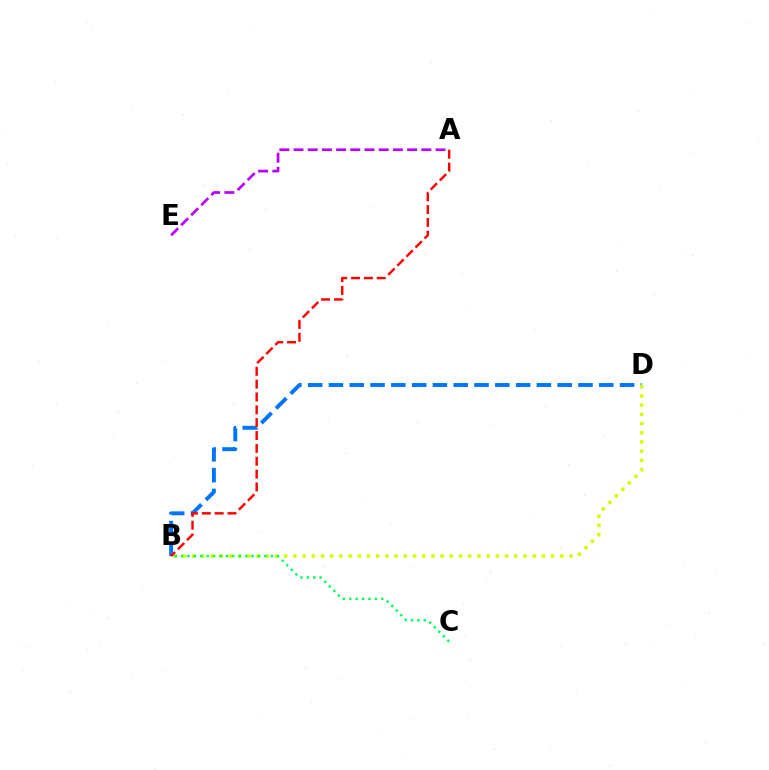{('B', 'D'): [{'color': '#0074ff', 'line_style': 'dashed', 'thickness': 2.82}, {'color': '#d1ff00', 'line_style': 'dotted', 'thickness': 2.5}], ('A', 'B'): [{'color': '#ff0000', 'line_style': 'dashed', 'thickness': 1.75}], ('B', 'C'): [{'color': '#00ff5c', 'line_style': 'dotted', 'thickness': 1.74}], ('A', 'E'): [{'color': '#b900ff', 'line_style': 'dashed', 'thickness': 1.93}]}